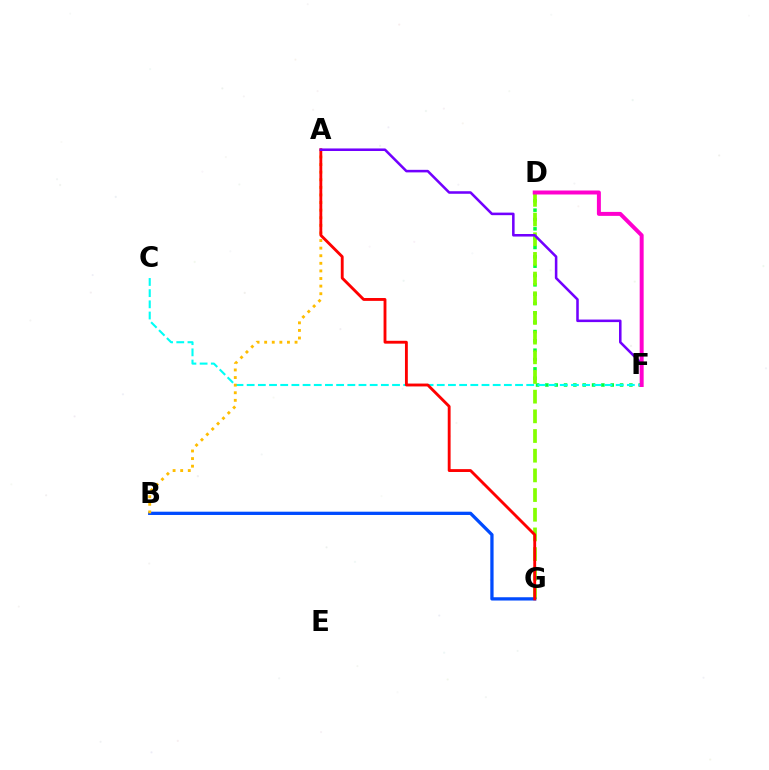{('D', 'F'): [{'color': '#00ff39', 'line_style': 'dotted', 'thickness': 2.54}, {'color': '#ff00cf', 'line_style': 'solid', 'thickness': 2.86}], ('D', 'G'): [{'color': '#84ff00', 'line_style': 'dashed', 'thickness': 2.67}], ('C', 'F'): [{'color': '#00fff6', 'line_style': 'dashed', 'thickness': 1.52}], ('B', 'G'): [{'color': '#004bff', 'line_style': 'solid', 'thickness': 2.36}], ('A', 'B'): [{'color': '#ffbd00', 'line_style': 'dotted', 'thickness': 2.06}], ('A', 'G'): [{'color': '#ff0000', 'line_style': 'solid', 'thickness': 2.06}], ('A', 'F'): [{'color': '#7200ff', 'line_style': 'solid', 'thickness': 1.83}]}